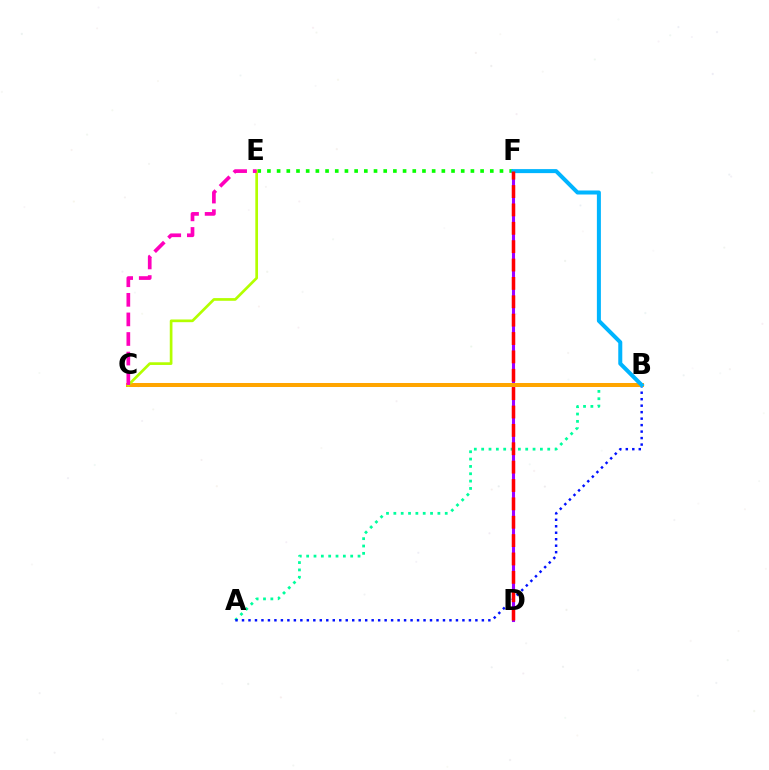{('A', 'B'): [{'color': '#00ff9d', 'line_style': 'dotted', 'thickness': 1.99}, {'color': '#0010ff', 'line_style': 'dotted', 'thickness': 1.76}], ('E', 'F'): [{'color': '#08ff00', 'line_style': 'dotted', 'thickness': 2.63}], ('D', 'F'): [{'color': '#9b00ff', 'line_style': 'solid', 'thickness': 2.22}, {'color': '#ff0000', 'line_style': 'dashed', 'thickness': 2.5}], ('B', 'C'): [{'color': '#ffa500', 'line_style': 'solid', 'thickness': 2.89}], ('B', 'F'): [{'color': '#00b5ff', 'line_style': 'solid', 'thickness': 2.89}], ('C', 'E'): [{'color': '#b3ff00', 'line_style': 'solid', 'thickness': 1.94}, {'color': '#ff00bd', 'line_style': 'dashed', 'thickness': 2.66}]}